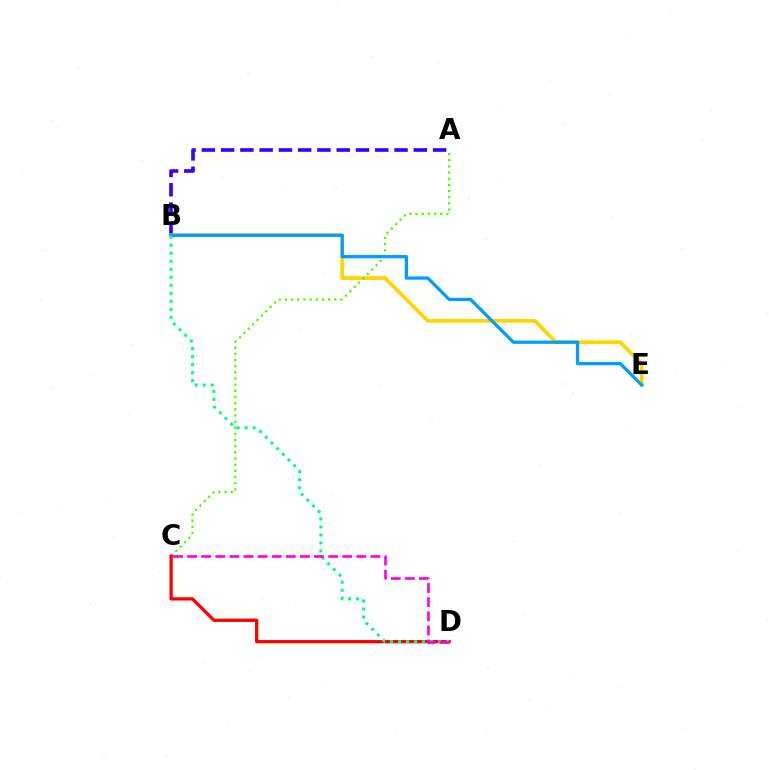{('A', 'B'): [{'color': '#3700ff', 'line_style': 'dashed', 'thickness': 2.62}], ('B', 'E'): [{'color': '#ffd500', 'line_style': 'solid', 'thickness': 2.7}, {'color': '#009eff', 'line_style': 'solid', 'thickness': 2.34}], ('A', 'C'): [{'color': '#4fff00', 'line_style': 'dotted', 'thickness': 1.67}], ('C', 'D'): [{'color': '#ff0000', 'line_style': 'solid', 'thickness': 2.36}, {'color': '#ff00ed', 'line_style': 'dashed', 'thickness': 1.92}], ('B', 'D'): [{'color': '#00ff86', 'line_style': 'dotted', 'thickness': 2.18}]}